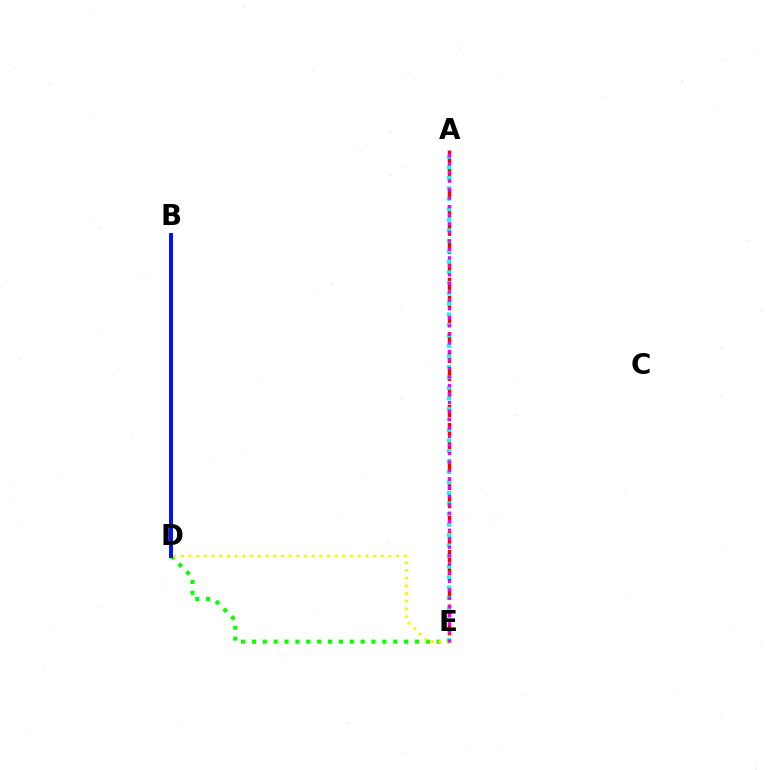{('A', 'E'): [{'color': '#ff0000', 'line_style': 'dashed', 'thickness': 2.47}, {'color': '#00fff6', 'line_style': 'dotted', 'thickness': 2.85}, {'color': '#ee00ff', 'line_style': 'dotted', 'thickness': 2.31}], ('D', 'E'): [{'color': '#08ff00', 'line_style': 'dotted', 'thickness': 2.95}, {'color': '#fcf500', 'line_style': 'dotted', 'thickness': 2.09}], ('B', 'D'): [{'color': '#0010ff', 'line_style': 'solid', 'thickness': 2.84}]}